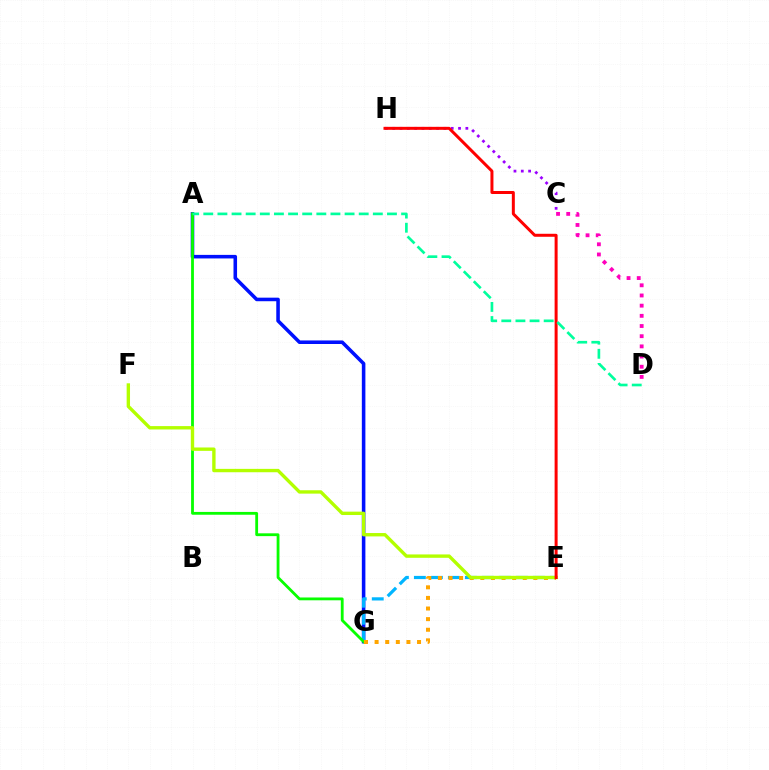{('A', 'G'): [{'color': '#0010ff', 'line_style': 'solid', 'thickness': 2.56}, {'color': '#08ff00', 'line_style': 'solid', 'thickness': 2.03}], ('E', 'G'): [{'color': '#00b5ff', 'line_style': 'dashed', 'thickness': 2.31}, {'color': '#ffa500', 'line_style': 'dotted', 'thickness': 2.88}], ('C', 'H'): [{'color': '#9b00ff', 'line_style': 'dotted', 'thickness': 1.99}], ('C', 'D'): [{'color': '#ff00bd', 'line_style': 'dotted', 'thickness': 2.77}], ('E', 'F'): [{'color': '#b3ff00', 'line_style': 'solid', 'thickness': 2.43}], ('E', 'H'): [{'color': '#ff0000', 'line_style': 'solid', 'thickness': 2.16}], ('A', 'D'): [{'color': '#00ff9d', 'line_style': 'dashed', 'thickness': 1.92}]}